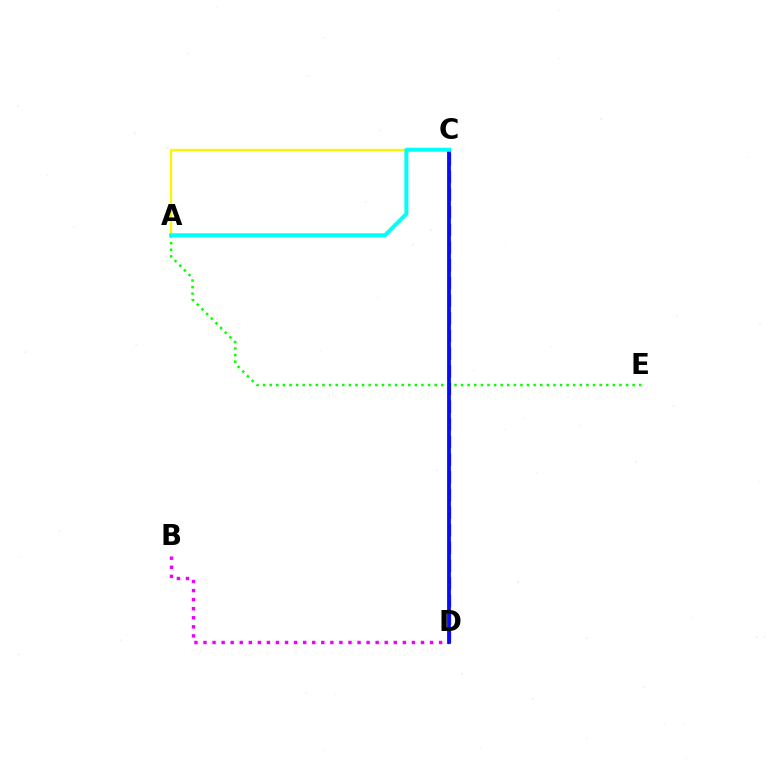{('C', 'D'): [{'color': '#ff0000', 'line_style': 'dashed', 'thickness': 2.4}, {'color': '#0010ff', 'line_style': 'solid', 'thickness': 2.73}], ('A', 'E'): [{'color': '#08ff00', 'line_style': 'dotted', 'thickness': 1.79}], ('B', 'D'): [{'color': '#ee00ff', 'line_style': 'dotted', 'thickness': 2.46}], ('A', 'C'): [{'color': '#fcf500', 'line_style': 'solid', 'thickness': 1.69}, {'color': '#00fff6', 'line_style': 'solid', 'thickness': 2.88}]}